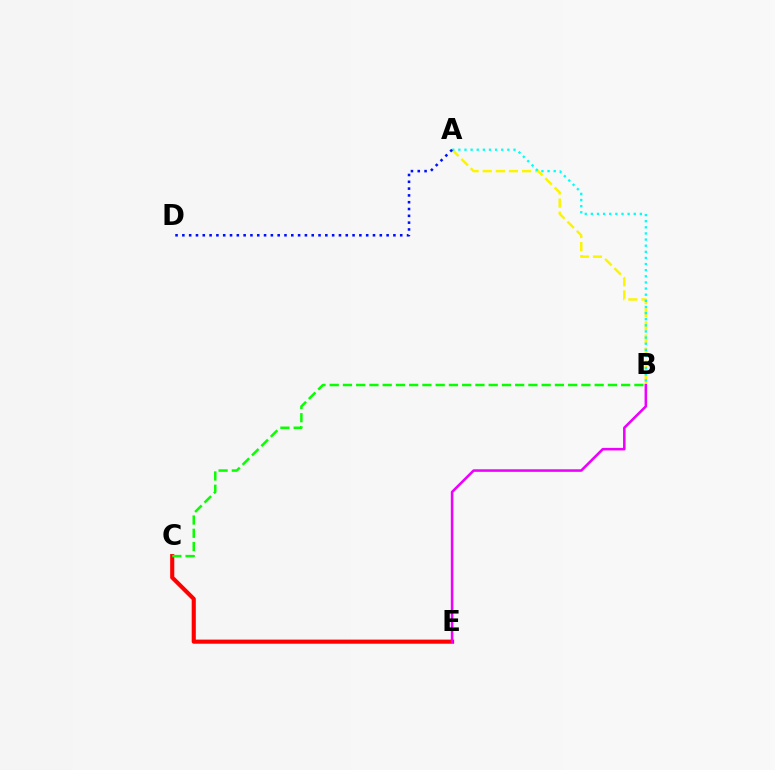{('A', 'B'): [{'color': '#fcf500', 'line_style': 'dashed', 'thickness': 1.78}, {'color': '#00fff6', 'line_style': 'dotted', 'thickness': 1.66}], ('C', 'E'): [{'color': '#ff0000', 'line_style': 'solid', 'thickness': 2.96}], ('B', 'E'): [{'color': '#ee00ff', 'line_style': 'solid', 'thickness': 1.84}], ('A', 'D'): [{'color': '#0010ff', 'line_style': 'dotted', 'thickness': 1.85}], ('B', 'C'): [{'color': '#08ff00', 'line_style': 'dashed', 'thickness': 1.8}]}